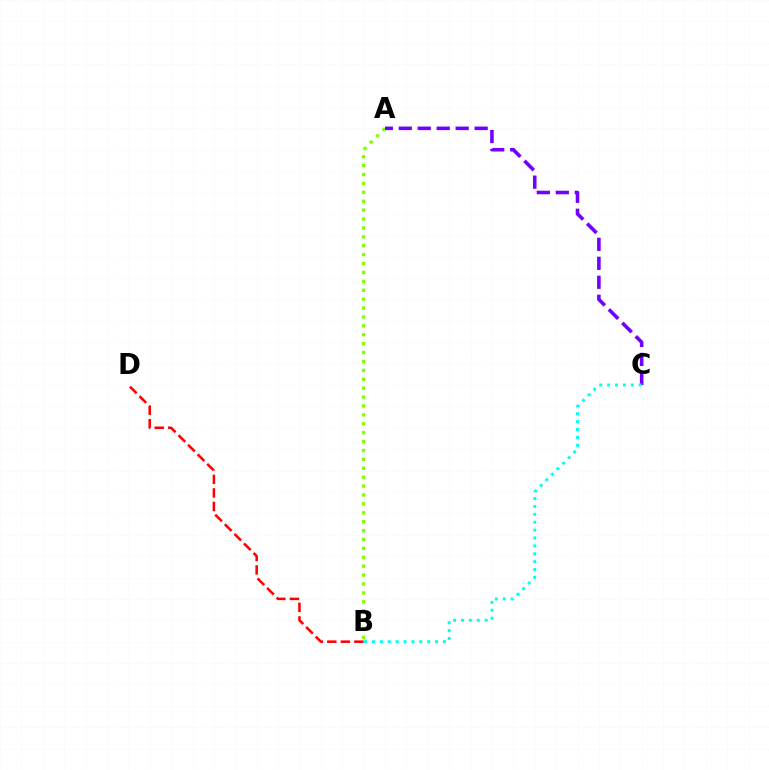{('A', 'B'): [{'color': '#84ff00', 'line_style': 'dotted', 'thickness': 2.42}], ('B', 'D'): [{'color': '#ff0000', 'line_style': 'dashed', 'thickness': 1.84}], ('A', 'C'): [{'color': '#7200ff', 'line_style': 'dashed', 'thickness': 2.58}], ('B', 'C'): [{'color': '#00fff6', 'line_style': 'dotted', 'thickness': 2.14}]}